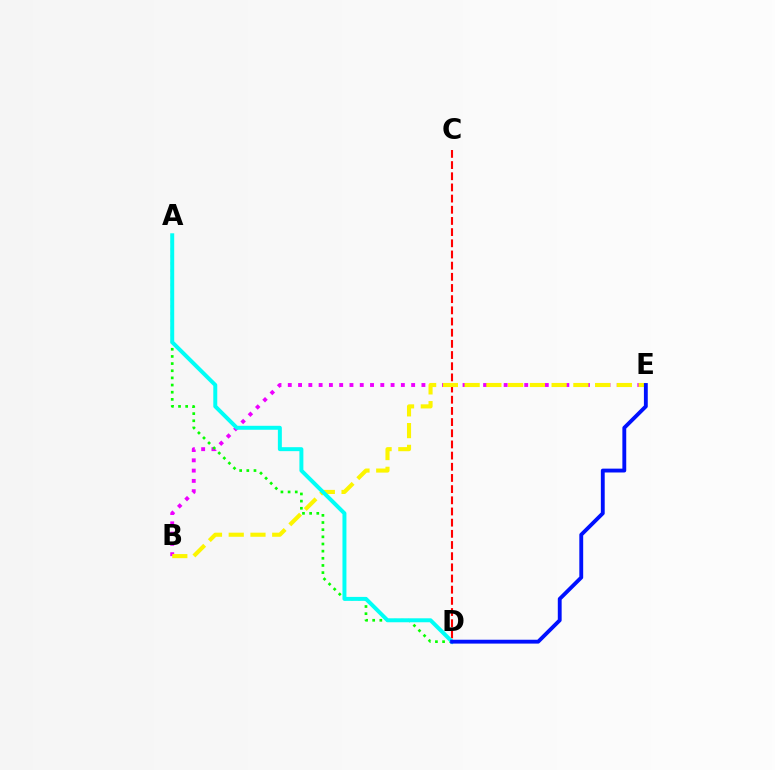{('B', 'E'): [{'color': '#ee00ff', 'line_style': 'dotted', 'thickness': 2.79}, {'color': '#fcf500', 'line_style': 'dashed', 'thickness': 2.95}], ('C', 'D'): [{'color': '#ff0000', 'line_style': 'dashed', 'thickness': 1.52}], ('A', 'D'): [{'color': '#08ff00', 'line_style': 'dotted', 'thickness': 1.94}, {'color': '#00fff6', 'line_style': 'solid', 'thickness': 2.86}], ('D', 'E'): [{'color': '#0010ff', 'line_style': 'solid', 'thickness': 2.78}]}